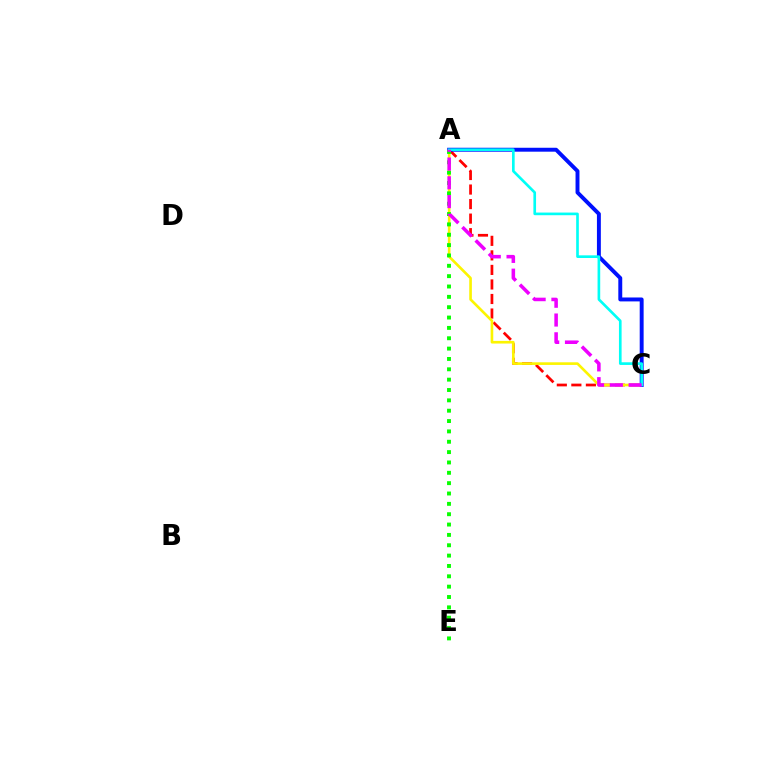{('A', 'C'): [{'color': '#ff0000', 'line_style': 'dashed', 'thickness': 1.97}, {'color': '#fcf500', 'line_style': 'solid', 'thickness': 1.9}, {'color': '#0010ff', 'line_style': 'solid', 'thickness': 2.82}, {'color': '#00fff6', 'line_style': 'solid', 'thickness': 1.91}, {'color': '#ee00ff', 'line_style': 'dashed', 'thickness': 2.55}], ('A', 'E'): [{'color': '#08ff00', 'line_style': 'dotted', 'thickness': 2.81}]}